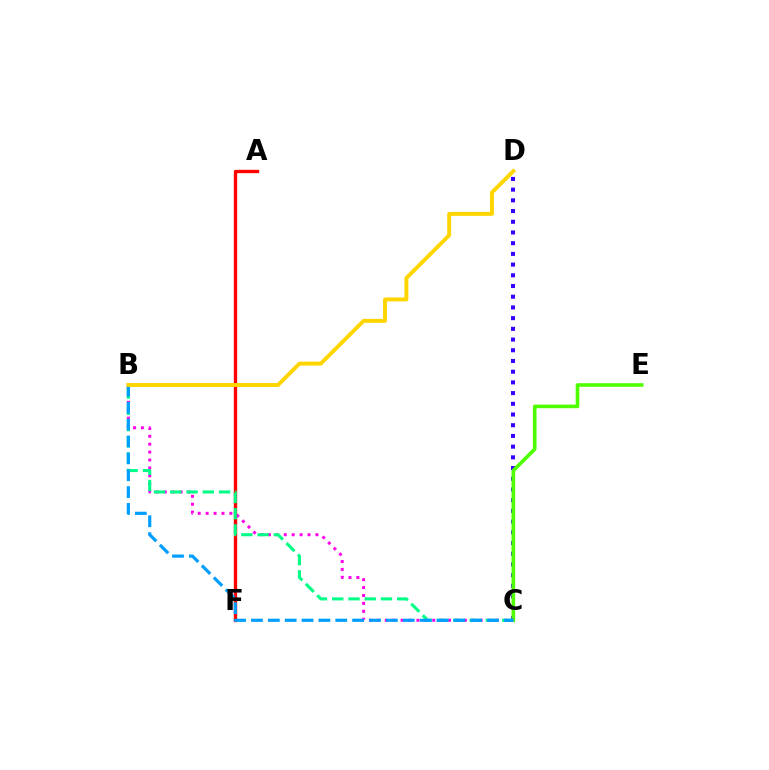{('C', 'D'): [{'color': '#3700ff', 'line_style': 'dotted', 'thickness': 2.91}], ('A', 'F'): [{'color': '#ff0000', 'line_style': 'solid', 'thickness': 2.41}], ('C', 'E'): [{'color': '#4fff00', 'line_style': 'solid', 'thickness': 2.61}], ('B', 'C'): [{'color': '#ff00ed', 'line_style': 'dotted', 'thickness': 2.15}, {'color': '#00ff86', 'line_style': 'dashed', 'thickness': 2.21}, {'color': '#009eff', 'line_style': 'dashed', 'thickness': 2.29}], ('B', 'D'): [{'color': '#ffd500', 'line_style': 'solid', 'thickness': 2.82}]}